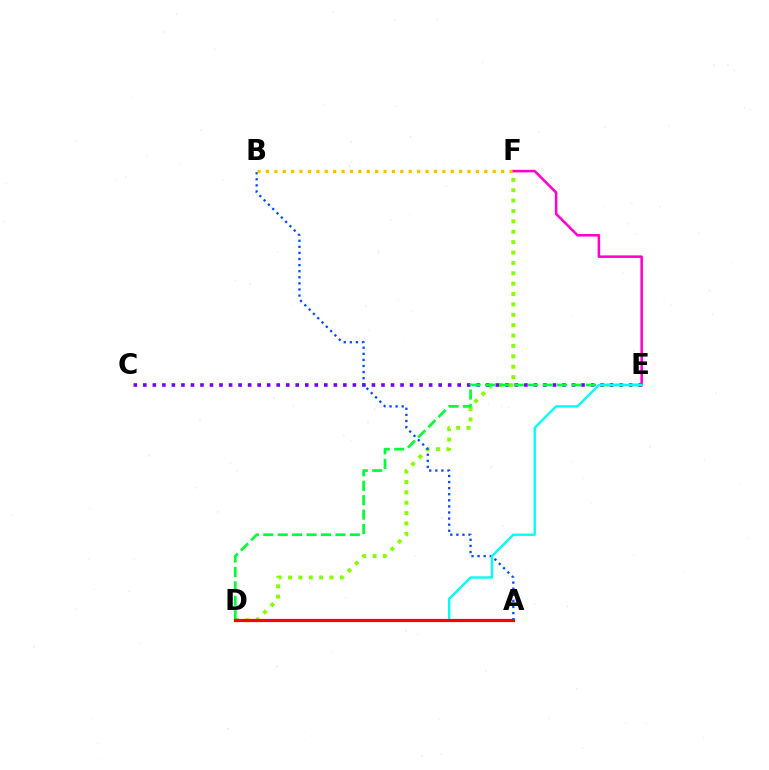{('D', 'F'): [{'color': '#84ff00', 'line_style': 'dotted', 'thickness': 2.82}], ('C', 'E'): [{'color': '#7200ff', 'line_style': 'dotted', 'thickness': 2.59}], ('E', 'F'): [{'color': '#ff00cf', 'line_style': 'solid', 'thickness': 1.85}], ('D', 'E'): [{'color': '#00ff39', 'line_style': 'dashed', 'thickness': 1.96}, {'color': '#00fff6', 'line_style': 'solid', 'thickness': 1.69}], ('A', 'B'): [{'color': '#004bff', 'line_style': 'dotted', 'thickness': 1.65}], ('B', 'F'): [{'color': '#ffbd00', 'line_style': 'dotted', 'thickness': 2.28}], ('A', 'D'): [{'color': '#ff0000', 'line_style': 'solid', 'thickness': 2.29}]}